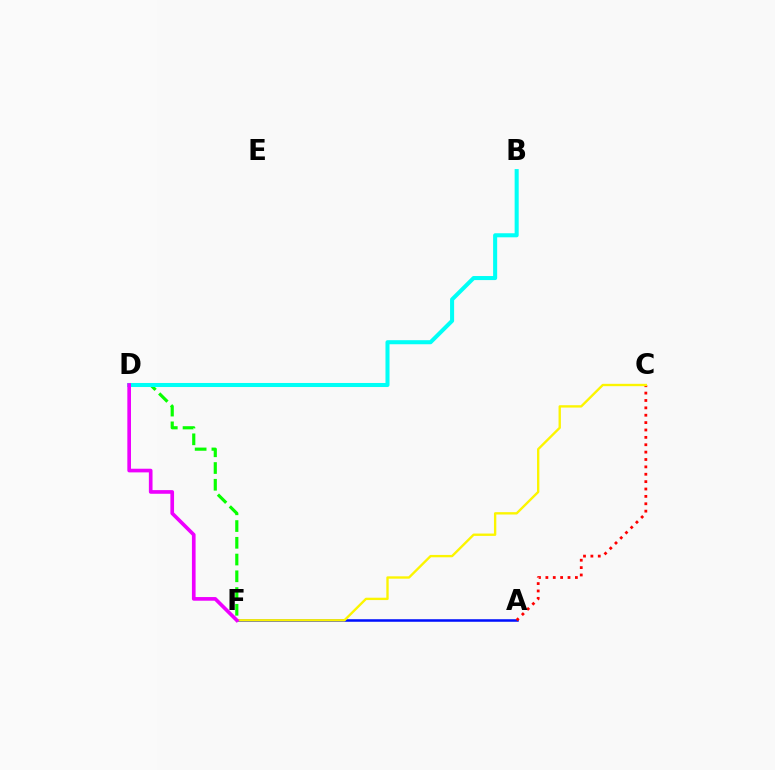{('A', 'F'): [{'color': '#0010ff', 'line_style': 'solid', 'thickness': 1.83}], ('A', 'C'): [{'color': '#ff0000', 'line_style': 'dotted', 'thickness': 2.0}], ('C', 'F'): [{'color': '#fcf500', 'line_style': 'solid', 'thickness': 1.7}], ('D', 'F'): [{'color': '#08ff00', 'line_style': 'dashed', 'thickness': 2.27}, {'color': '#ee00ff', 'line_style': 'solid', 'thickness': 2.64}], ('B', 'D'): [{'color': '#00fff6', 'line_style': 'solid', 'thickness': 2.92}]}